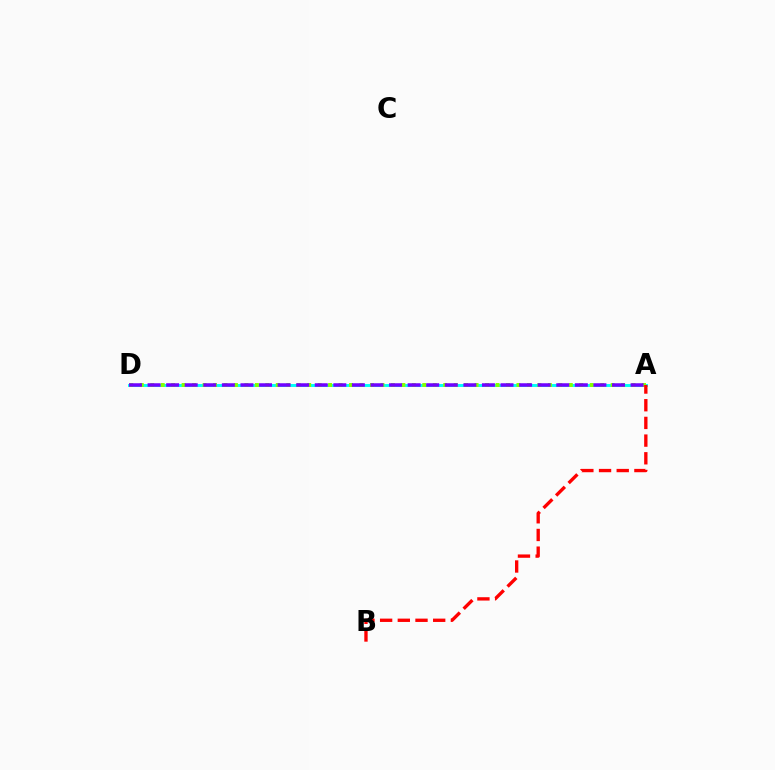{('A', 'D'): [{'color': '#00fff6', 'line_style': 'solid', 'thickness': 2.11}, {'color': '#84ff00', 'line_style': 'dotted', 'thickness': 2.84}, {'color': '#7200ff', 'line_style': 'dashed', 'thickness': 2.52}], ('A', 'B'): [{'color': '#ff0000', 'line_style': 'dashed', 'thickness': 2.4}]}